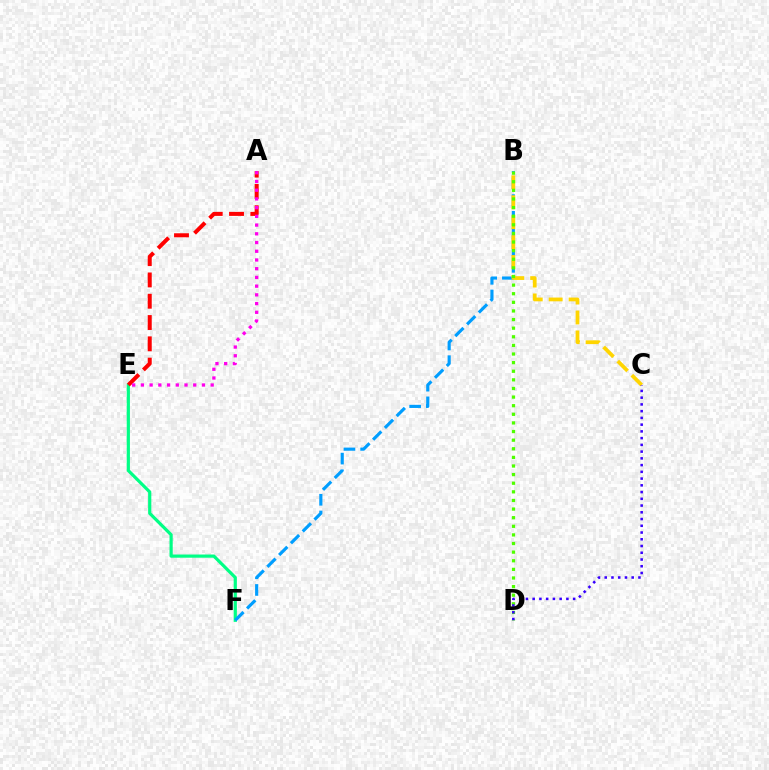{('E', 'F'): [{'color': '#00ff86', 'line_style': 'solid', 'thickness': 2.3}], ('A', 'E'): [{'color': '#ff0000', 'line_style': 'dashed', 'thickness': 2.89}, {'color': '#ff00ed', 'line_style': 'dotted', 'thickness': 2.37}], ('B', 'F'): [{'color': '#009eff', 'line_style': 'dashed', 'thickness': 2.27}], ('B', 'C'): [{'color': '#ffd500', 'line_style': 'dashed', 'thickness': 2.71}], ('B', 'D'): [{'color': '#4fff00', 'line_style': 'dotted', 'thickness': 2.34}], ('C', 'D'): [{'color': '#3700ff', 'line_style': 'dotted', 'thickness': 1.83}]}